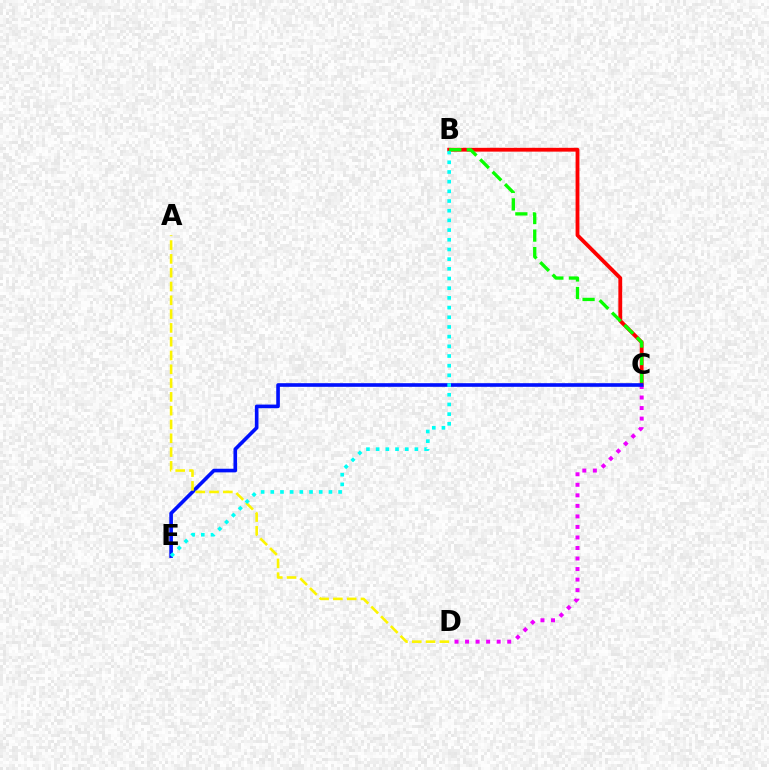{('B', 'C'): [{'color': '#ff0000', 'line_style': 'solid', 'thickness': 2.75}, {'color': '#08ff00', 'line_style': 'dashed', 'thickness': 2.38}], ('C', 'D'): [{'color': '#ee00ff', 'line_style': 'dotted', 'thickness': 2.86}], ('C', 'E'): [{'color': '#0010ff', 'line_style': 'solid', 'thickness': 2.61}], ('A', 'D'): [{'color': '#fcf500', 'line_style': 'dashed', 'thickness': 1.87}], ('B', 'E'): [{'color': '#00fff6', 'line_style': 'dotted', 'thickness': 2.63}]}